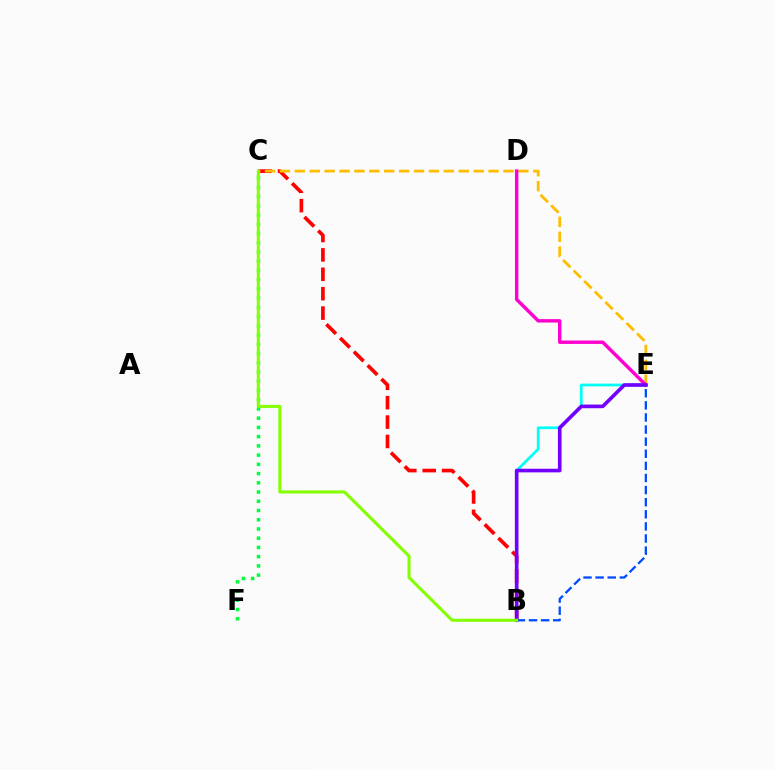{('B', 'C'): [{'color': '#ff0000', 'line_style': 'dashed', 'thickness': 2.64}, {'color': '#84ff00', 'line_style': 'solid', 'thickness': 2.2}], ('C', 'E'): [{'color': '#ffbd00', 'line_style': 'dashed', 'thickness': 2.02}], ('B', 'E'): [{'color': '#00fff6', 'line_style': 'solid', 'thickness': 1.98}, {'color': '#7200ff', 'line_style': 'solid', 'thickness': 2.62}, {'color': '#004bff', 'line_style': 'dashed', 'thickness': 1.64}], ('D', 'E'): [{'color': '#ff00cf', 'line_style': 'solid', 'thickness': 2.46}], ('C', 'F'): [{'color': '#00ff39', 'line_style': 'dotted', 'thickness': 2.51}]}